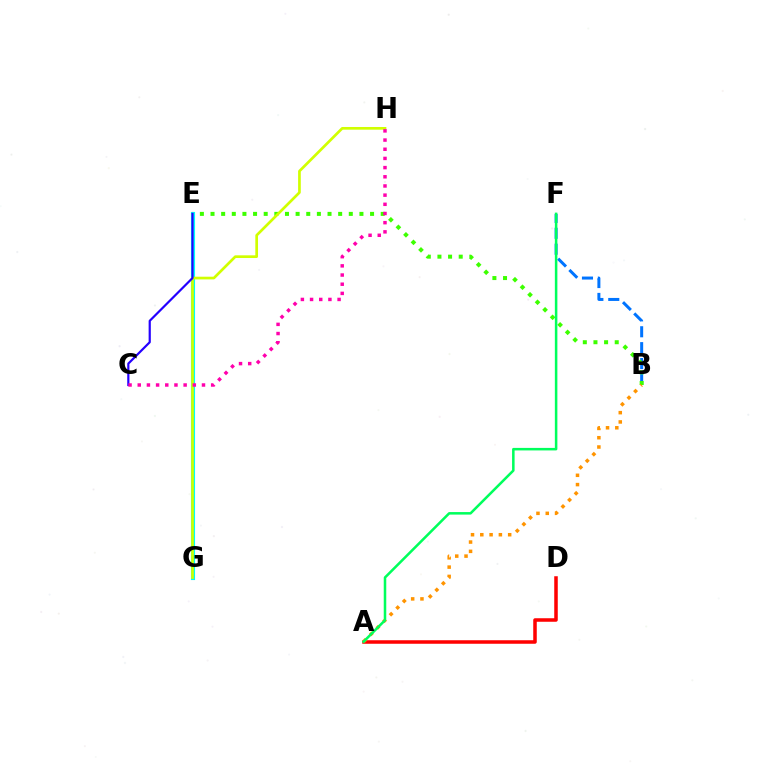{('E', 'G'): [{'color': '#b900ff', 'line_style': 'dotted', 'thickness': 1.65}, {'color': '#00fff6', 'line_style': 'solid', 'thickness': 2.97}], ('B', 'F'): [{'color': '#0074ff', 'line_style': 'dashed', 'thickness': 2.16}], ('B', 'E'): [{'color': '#3dff00', 'line_style': 'dotted', 'thickness': 2.89}], ('A', 'D'): [{'color': '#ff0000', 'line_style': 'solid', 'thickness': 2.54}], ('A', 'B'): [{'color': '#ff9400', 'line_style': 'dotted', 'thickness': 2.52}], ('A', 'F'): [{'color': '#00ff5c', 'line_style': 'solid', 'thickness': 1.82}], ('G', 'H'): [{'color': '#d1ff00', 'line_style': 'solid', 'thickness': 1.94}], ('C', 'E'): [{'color': '#2500ff', 'line_style': 'solid', 'thickness': 1.58}], ('C', 'H'): [{'color': '#ff00ac', 'line_style': 'dotted', 'thickness': 2.49}]}